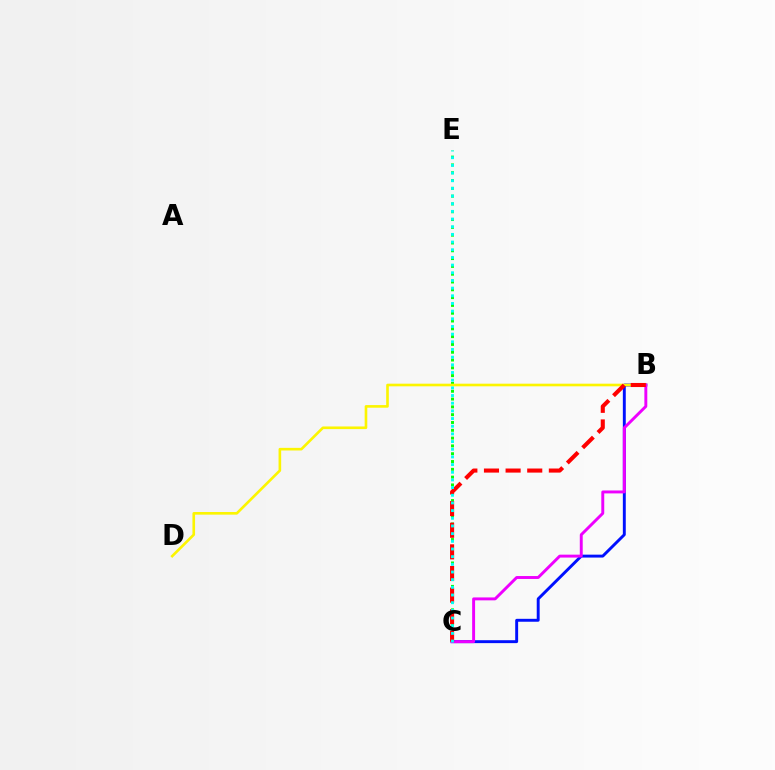{('C', 'E'): [{'color': '#08ff00', 'line_style': 'dotted', 'thickness': 2.12}, {'color': '#00fff6', 'line_style': 'dotted', 'thickness': 2.08}], ('B', 'C'): [{'color': '#0010ff', 'line_style': 'solid', 'thickness': 2.1}, {'color': '#ee00ff', 'line_style': 'solid', 'thickness': 2.11}, {'color': '#ff0000', 'line_style': 'dashed', 'thickness': 2.94}], ('B', 'D'): [{'color': '#fcf500', 'line_style': 'solid', 'thickness': 1.9}]}